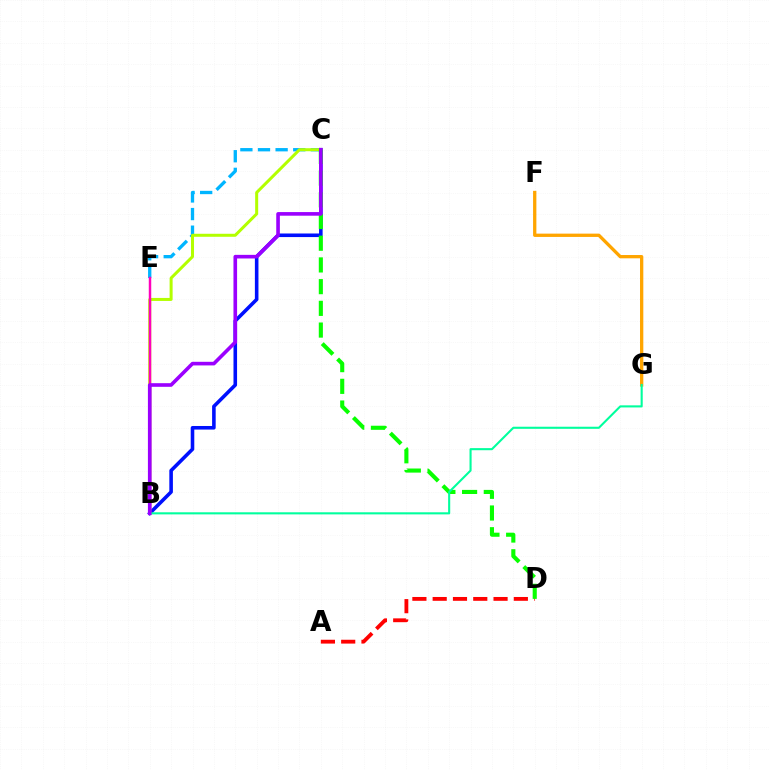{('F', 'G'): [{'color': '#ffa500', 'line_style': 'solid', 'thickness': 2.37}], ('B', 'C'): [{'color': '#0010ff', 'line_style': 'solid', 'thickness': 2.58}, {'color': '#b3ff00', 'line_style': 'solid', 'thickness': 2.17}, {'color': '#9b00ff', 'line_style': 'solid', 'thickness': 2.61}], ('C', 'E'): [{'color': '#00b5ff', 'line_style': 'dashed', 'thickness': 2.39}], ('A', 'D'): [{'color': '#ff0000', 'line_style': 'dashed', 'thickness': 2.76}], ('C', 'D'): [{'color': '#08ff00', 'line_style': 'dashed', 'thickness': 2.95}], ('B', 'E'): [{'color': '#ff00bd', 'line_style': 'solid', 'thickness': 1.78}], ('B', 'G'): [{'color': '#00ff9d', 'line_style': 'solid', 'thickness': 1.51}]}